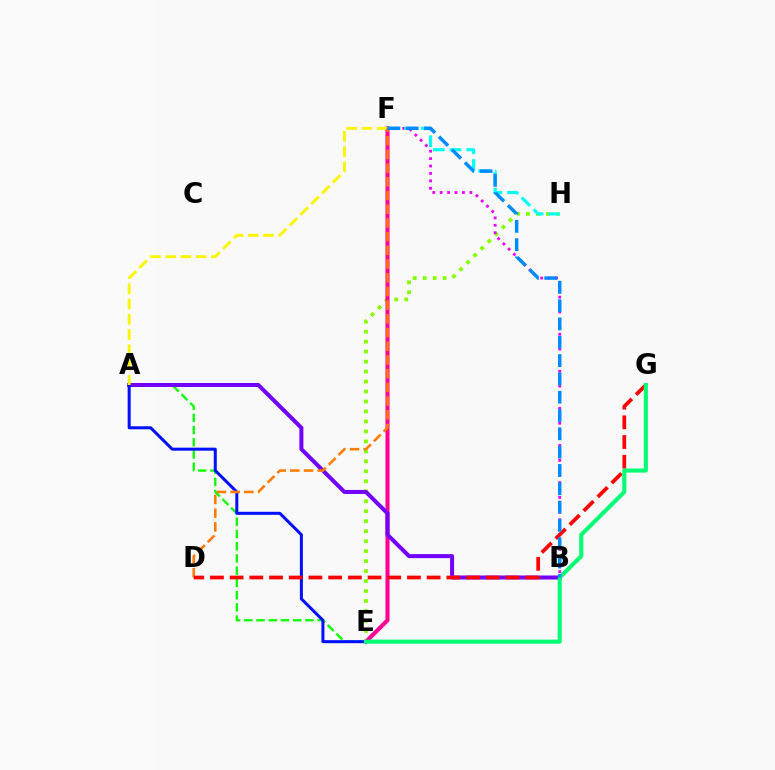{('A', 'E'): [{'color': '#08ff00', 'line_style': 'dashed', 'thickness': 1.66}, {'color': '#0010ff', 'line_style': 'solid', 'thickness': 2.18}], ('E', 'H'): [{'color': '#84ff00', 'line_style': 'dotted', 'thickness': 2.71}], ('E', 'F'): [{'color': '#ff0094', 'line_style': 'solid', 'thickness': 2.93}], ('B', 'F'): [{'color': '#ee00ff', 'line_style': 'dotted', 'thickness': 2.02}, {'color': '#008cff', 'line_style': 'dashed', 'thickness': 2.49}], ('A', 'B'): [{'color': '#7200ff', 'line_style': 'solid', 'thickness': 2.89}], ('F', 'H'): [{'color': '#00fff6', 'line_style': 'dashed', 'thickness': 2.27}], ('A', 'F'): [{'color': '#fcf500', 'line_style': 'dashed', 'thickness': 2.07}], ('D', 'F'): [{'color': '#ff7c00', 'line_style': 'dashed', 'thickness': 1.86}], ('D', 'G'): [{'color': '#ff0000', 'line_style': 'dashed', 'thickness': 2.68}], ('E', 'G'): [{'color': '#00ff74', 'line_style': 'solid', 'thickness': 2.94}]}